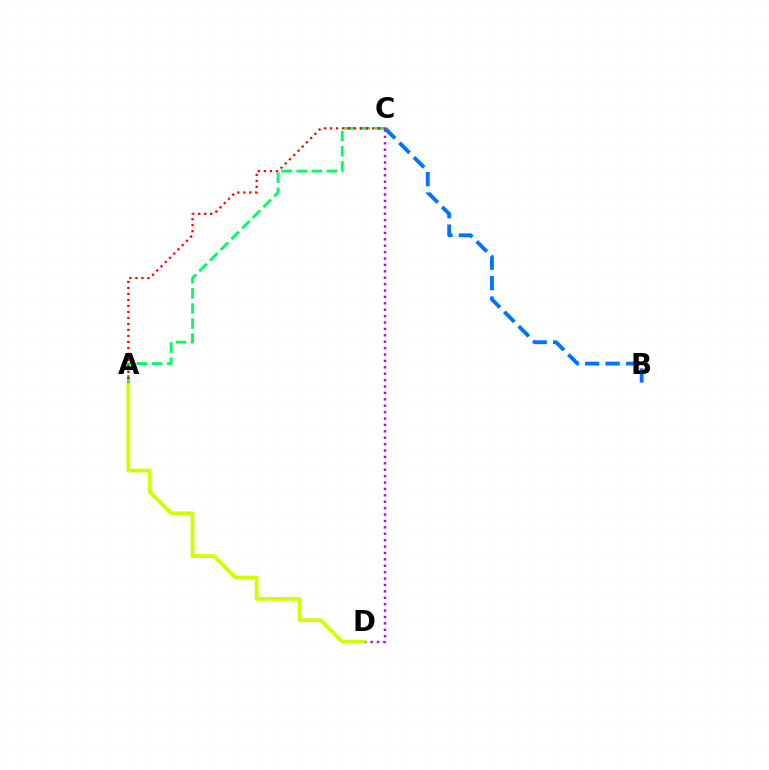{('C', 'D'): [{'color': '#b900ff', 'line_style': 'dotted', 'thickness': 1.74}], ('A', 'C'): [{'color': '#00ff5c', 'line_style': 'dashed', 'thickness': 2.05}, {'color': '#ff0000', 'line_style': 'dotted', 'thickness': 1.63}], ('A', 'D'): [{'color': '#d1ff00', 'line_style': 'solid', 'thickness': 2.72}], ('B', 'C'): [{'color': '#0074ff', 'line_style': 'dashed', 'thickness': 2.78}]}